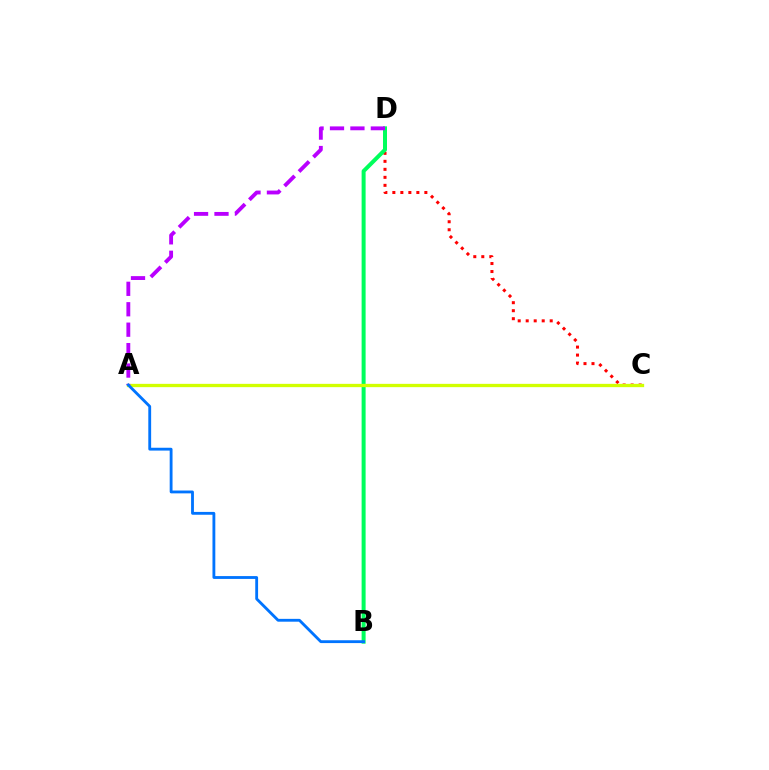{('C', 'D'): [{'color': '#ff0000', 'line_style': 'dotted', 'thickness': 2.17}], ('B', 'D'): [{'color': '#00ff5c', 'line_style': 'solid', 'thickness': 2.88}], ('A', 'C'): [{'color': '#d1ff00', 'line_style': 'solid', 'thickness': 2.38}], ('A', 'D'): [{'color': '#b900ff', 'line_style': 'dashed', 'thickness': 2.78}], ('A', 'B'): [{'color': '#0074ff', 'line_style': 'solid', 'thickness': 2.04}]}